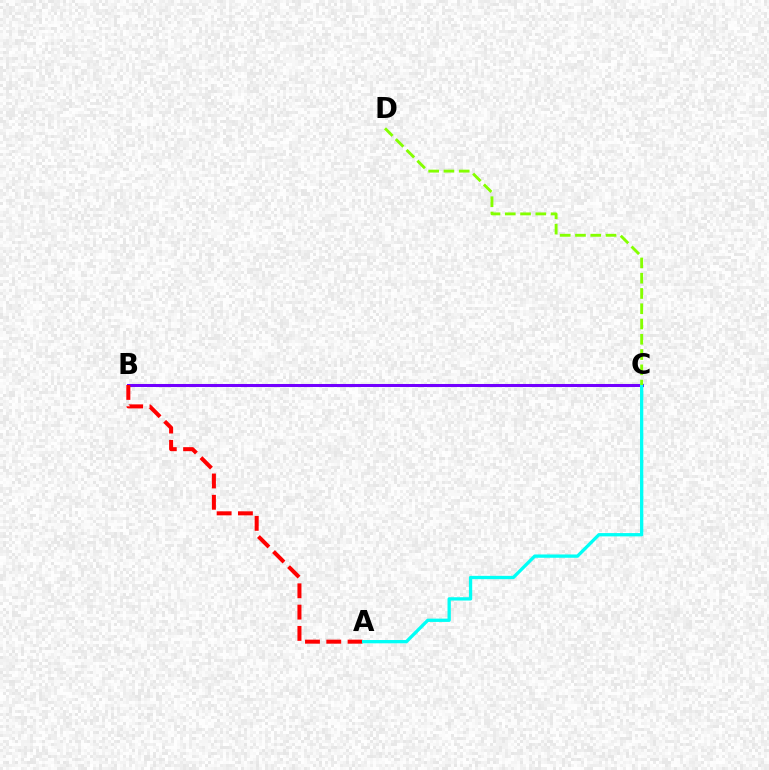{('B', 'C'): [{'color': '#7200ff', 'line_style': 'solid', 'thickness': 2.18}], ('A', 'B'): [{'color': '#ff0000', 'line_style': 'dashed', 'thickness': 2.89}], ('A', 'C'): [{'color': '#00fff6', 'line_style': 'solid', 'thickness': 2.37}], ('C', 'D'): [{'color': '#84ff00', 'line_style': 'dashed', 'thickness': 2.07}]}